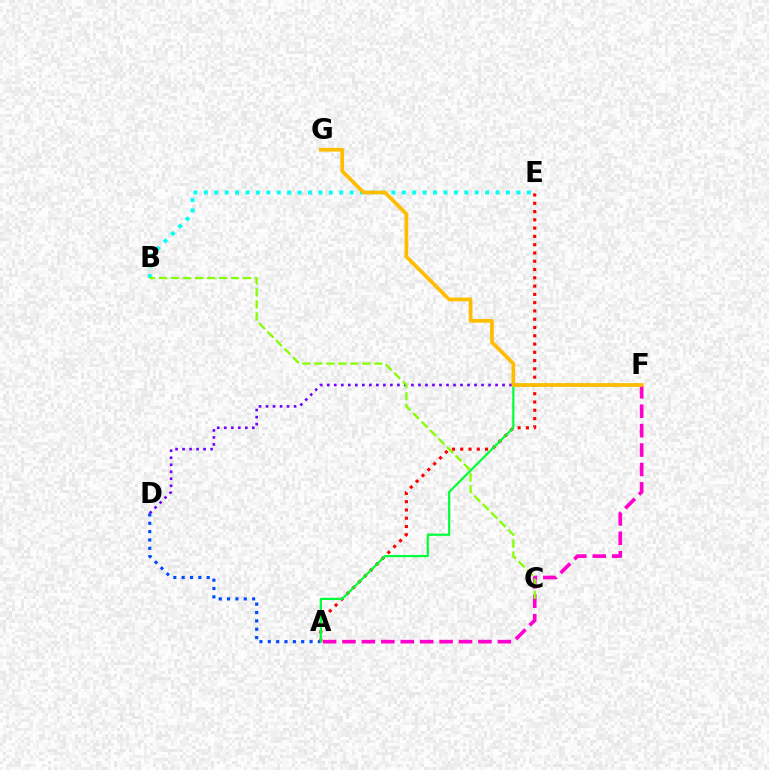{('A', 'F'): [{'color': '#ff00cf', 'line_style': 'dashed', 'thickness': 2.64}, {'color': '#00ff39', 'line_style': 'solid', 'thickness': 1.58}], ('D', 'F'): [{'color': '#7200ff', 'line_style': 'dotted', 'thickness': 1.91}], ('A', 'D'): [{'color': '#004bff', 'line_style': 'dotted', 'thickness': 2.27}], ('B', 'E'): [{'color': '#00fff6', 'line_style': 'dotted', 'thickness': 2.83}], ('A', 'E'): [{'color': '#ff0000', 'line_style': 'dotted', 'thickness': 2.25}], ('F', 'G'): [{'color': '#ffbd00', 'line_style': 'solid', 'thickness': 2.68}], ('B', 'C'): [{'color': '#84ff00', 'line_style': 'dashed', 'thickness': 1.63}]}